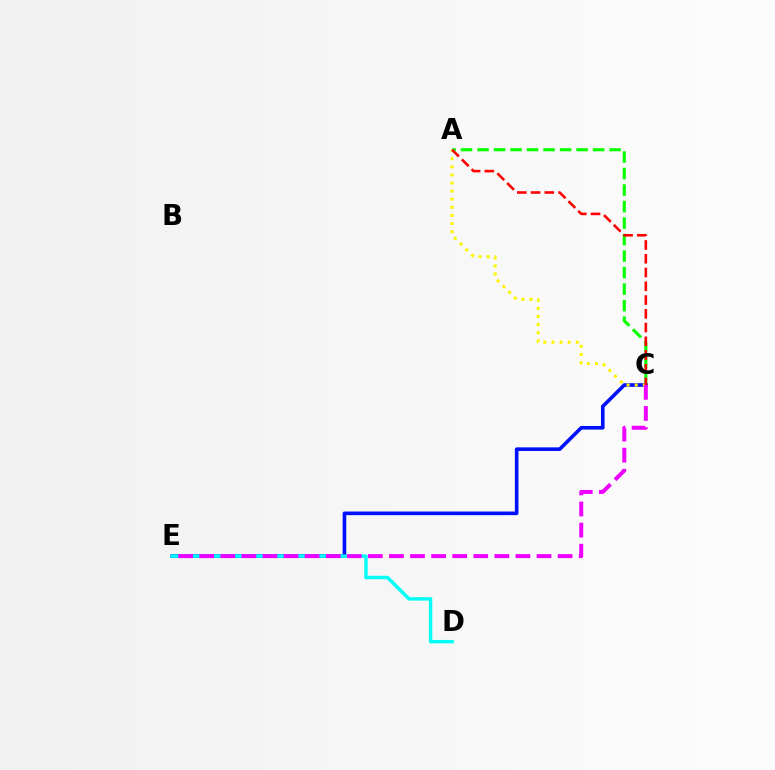{('A', 'C'): [{'color': '#08ff00', 'line_style': 'dashed', 'thickness': 2.24}, {'color': '#fcf500', 'line_style': 'dotted', 'thickness': 2.2}, {'color': '#ff0000', 'line_style': 'dashed', 'thickness': 1.87}], ('C', 'E'): [{'color': '#0010ff', 'line_style': 'solid', 'thickness': 2.61}, {'color': '#ee00ff', 'line_style': 'dashed', 'thickness': 2.86}], ('D', 'E'): [{'color': '#00fff6', 'line_style': 'solid', 'thickness': 2.47}]}